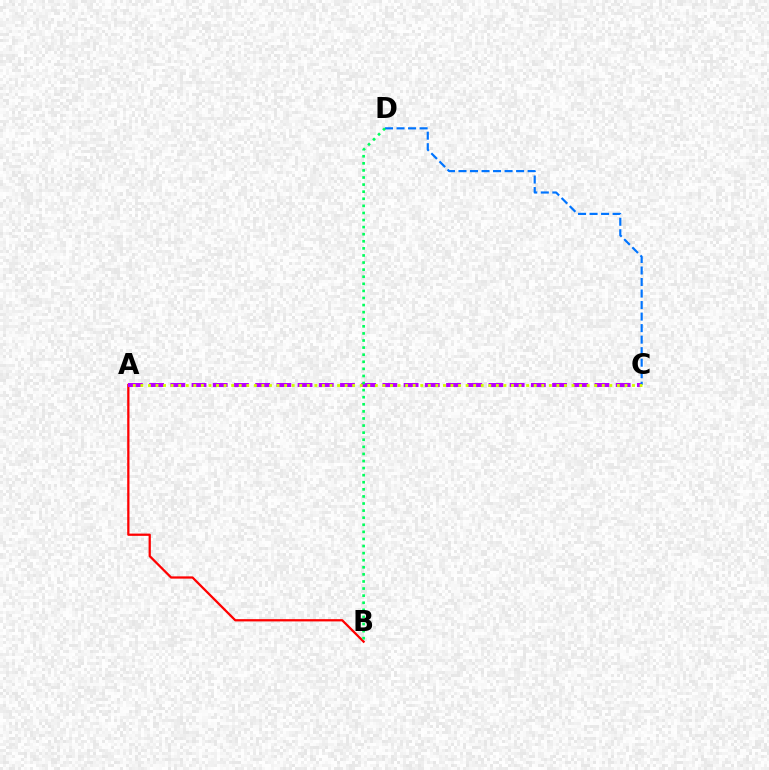{('A', 'B'): [{'color': '#ff0000', 'line_style': 'solid', 'thickness': 1.63}], ('A', 'C'): [{'color': '#b900ff', 'line_style': 'dashed', 'thickness': 2.88}, {'color': '#d1ff00', 'line_style': 'dotted', 'thickness': 2.05}], ('C', 'D'): [{'color': '#0074ff', 'line_style': 'dashed', 'thickness': 1.57}], ('B', 'D'): [{'color': '#00ff5c', 'line_style': 'dotted', 'thickness': 1.93}]}